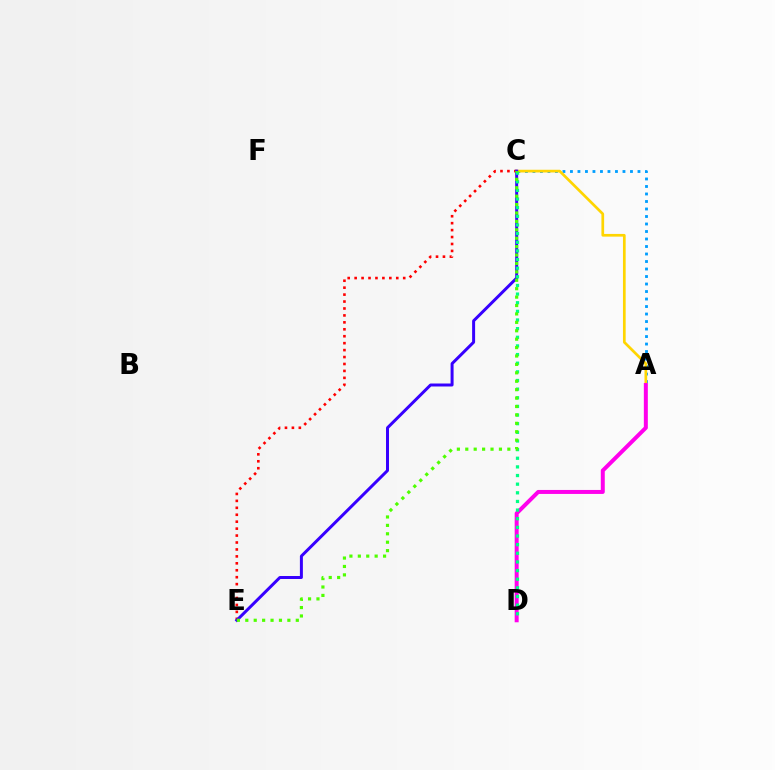{('A', 'C'): [{'color': '#009eff', 'line_style': 'dotted', 'thickness': 2.04}, {'color': '#ffd500', 'line_style': 'solid', 'thickness': 1.94}], ('C', 'E'): [{'color': '#ff0000', 'line_style': 'dotted', 'thickness': 1.88}, {'color': '#3700ff', 'line_style': 'solid', 'thickness': 2.15}, {'color': '#4fff00', 'line_style': 'dotted', 'thickness': 2.29}], ('A', 'D'): [{'color': '#ff00ed', 'line_style': 'solid', 'thickness': 2.87}], ('C', 'D'): [{'color': '#00ff86', 'line_style': 'dotted', 'thickness': 2.35}]}